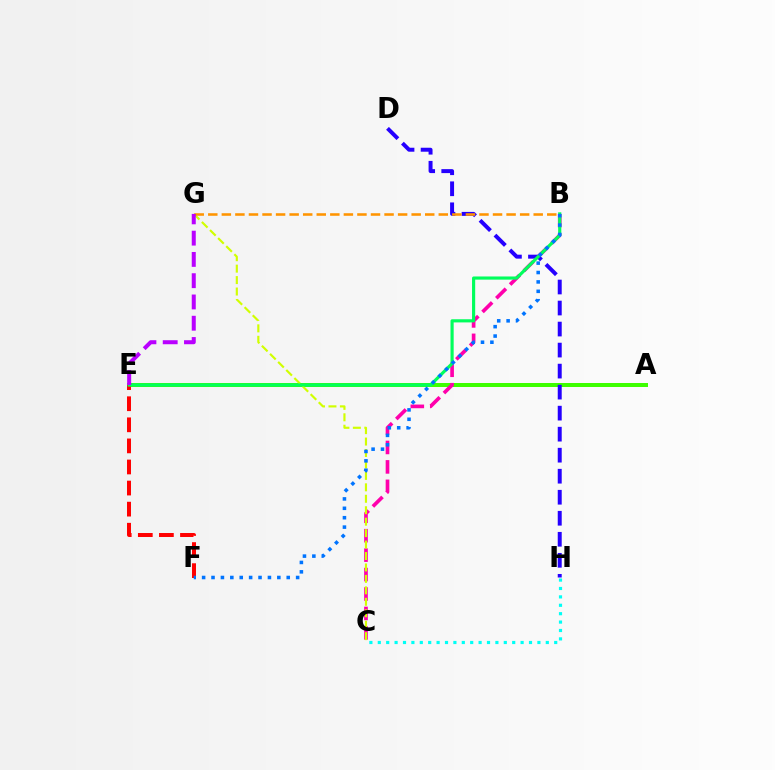{('A', 'E'): [{'color': '#3dff00', 'line_style': 'solid', 'thickness': 2.87}], ('B', 'C'): [{'color': '#ff00ac', 'line_style': 'dashed', 'thickness': 2.64}], ('C', 'H'): [{'color': '#00fff6', 'line_style': 'dotted', 'thickness': 2.28}], ('C', 'G'): [{'color': '#d1ff00', 'line_style': 'dashed', 'thickness': 1.55}], ('D', 'H'): [{'color': '#2500ff', 'line_style': 'dashed', 'thickness': 2.86}], ('E', 'F'): [{'color': '#ff0000', 'line_style': 'dashed', 'thickness': 2.86}], ('B', 'E'): [{'color': '#00ff5c', 'line_style': 'solid', 'thickness': 2.27}], ('B', 'F'): [{'color': '#0074ff', 'line_style': 'dotted', 'thickness': 2.55}], ('B', 'G'): [{'color': '#ff9400', 'line_style': 'dashed', 'thickness': 1.84}], ('E', 'G'): [{'color': '#b900ff', 'line_style': 'dashed', 'thickness': 2.89}]}